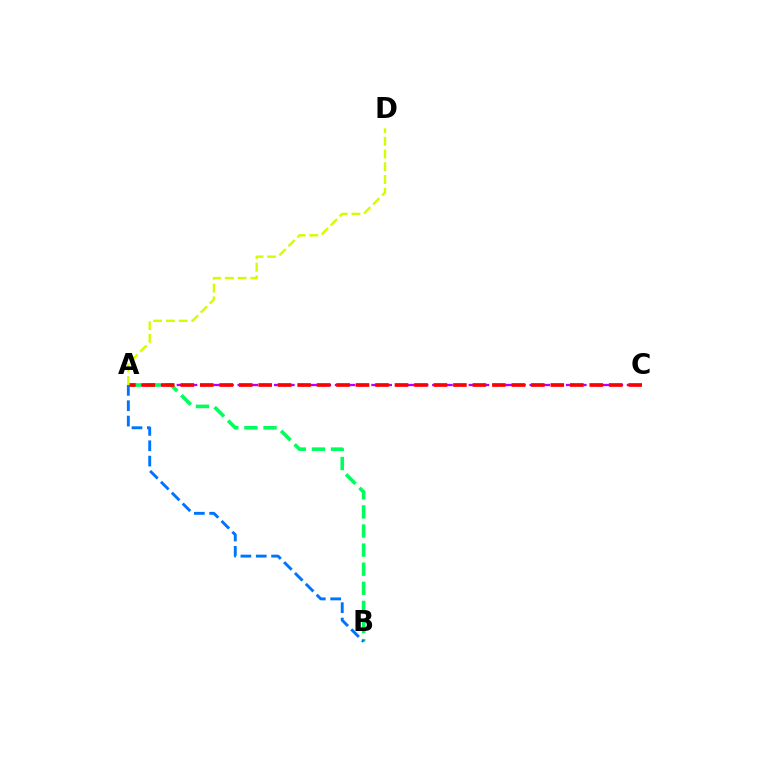{('A', 'C'): [{'color': '#b900ff', 'line_style': 'dashed', 'thickness': 1.65}, {'color': '#ff0000', 'line_style': 'dashed', 'thickness': 2.65}], ('A', 'B'): [{'color': '#00ff5c', 'line_style': 'dashed', 'thickness': 2.59}, {'color': '#0074ff', 'line_style': 'dashed', 'thickness': 2.09}], ('A', 'D'): [{'color': '#d1ff00', 'line_style': 'dashed', 'thickness': 1.73}]}